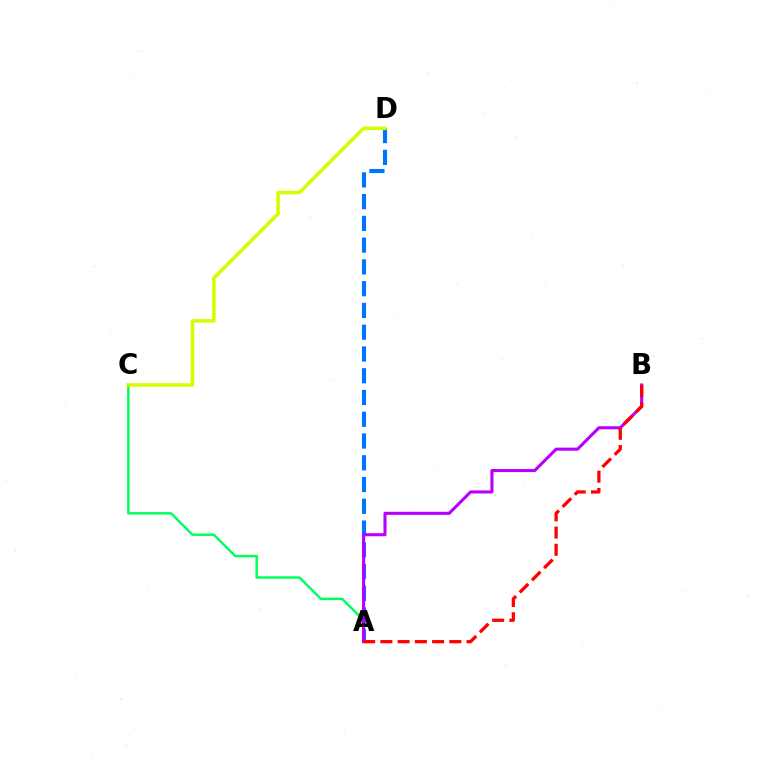{('A', 'C'): [{'color': '#00ff5c', 'line_style': 'solid', 'thickness': 1.77}], ('A', 'D'): [{'color': '#0074ff', 'line_style': 'dashed', 'thickness': 2.96}], ('A', 'B'): [{'color': '#b900ff', 'line_style': 'solid', 'thickness': 2.23}, {'color': '#ff0000', 'line_style': 'dashed', 'thickness': 2.34}], ('C', 'D'): [{'color': '#d1ff00', 'line_style': 'solid', 'thickness': 2.53}]}